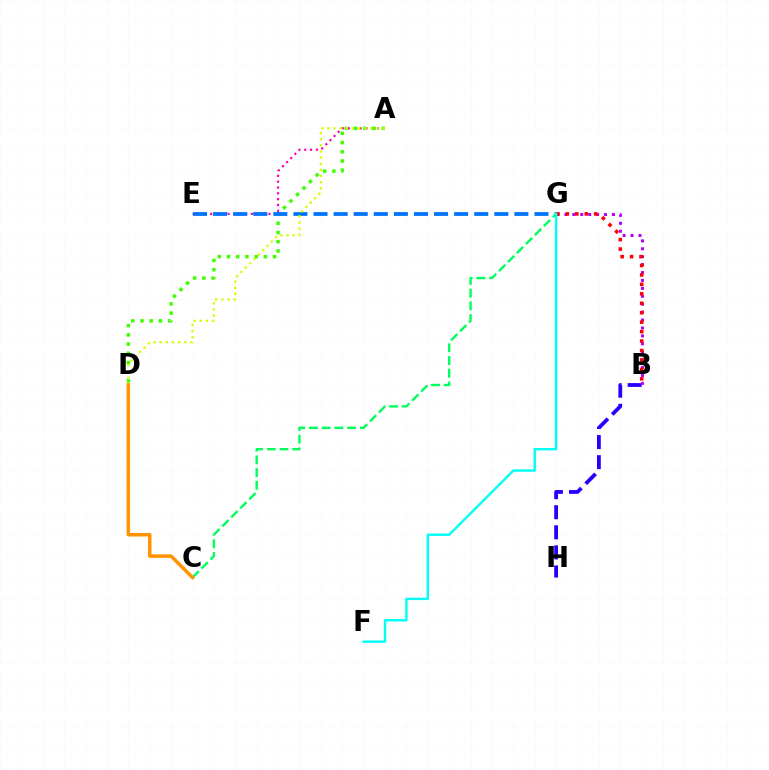{('A', 'E'): [{'color': '#ff00ac', 'line_style': 'dotted', 'thickness': 1.58}], ('A', 'D'): [{'color': '#3dff00', 'line_style': 'dotted', 'thickness': 2.5}, {'color': '#d1ff00', 'line_style': 'dotted', 'thickness': 1.67}], ('B', 'H'): [{'color': '#2500ff', 'line_style': 'dashed', 'thickness': 2.73}], ('E', 'G'): [{'color': '#0074ff', 'line_style': 'dashed', 'thickness': 2.73}], ('B', 'G'): [{'color': '#b900ff', 'line_style': 'dotted', 'thickness': 2.15}, {'color': '#ff0000', 'line_style': 'dotted', 'thickness': 2.57}], ('C', 'G'): [{'color': '#00ff5c', 'line_style': 'dashed', 'thickness': 1.73}], ('F', 'G'): [{'color': '#00fff6', 'line_style': 'solid', 'thickness': 1.72}], ('C', 'D'): [{'color': '#ff9400', 'line_style': 'solid', 'thickness': 2.52}]}